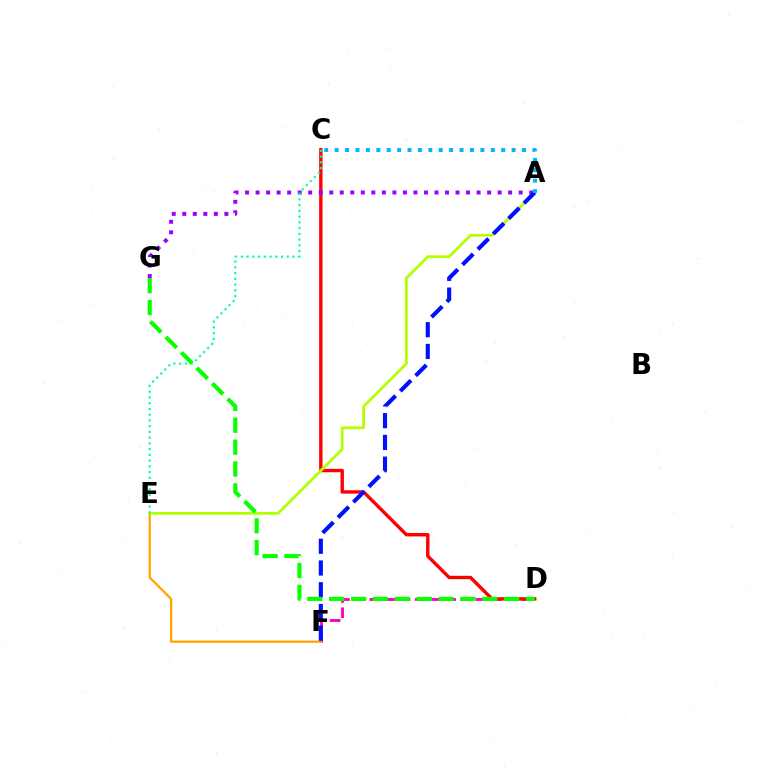{('D', 'F'): [{'color': '#ff00bd', 'line_style': 'dashed', 'thickness': 2.06}], ('C', 'D'): [{'color': '#ff0000', 'line_style': 'solid', 'thickness': 2.44}], ('E', 'F'): [{'color': '#ffa500', 'line_style': 'solid', 'thickness': 1.64}], ('A', 'E'): [{'color': '#b3ff00', 'line_style': 'solid', 'thickness': 1.98}], ('A', 'G'): [{'color': '#9b00ff', 'line_style': 'dotted', 'thickness': 2.86}], ('A', 'F'): [{'color': '#0010ff', 'line_style': 'dashed', 'thickness': 2.95}], ('C', 'E'): [{'color': '#00ff9d', 'line_style': 'dotted', 'thickness': 1.56}], ('D', 'G'): [{'color': '#08ff00', 'line_style': 'dashed', 'thickness': 2.97}], ('A', 'C'): [{'color': '#00b5ff', 'line_style': 'dotted', 'thickness': 2.83}]}